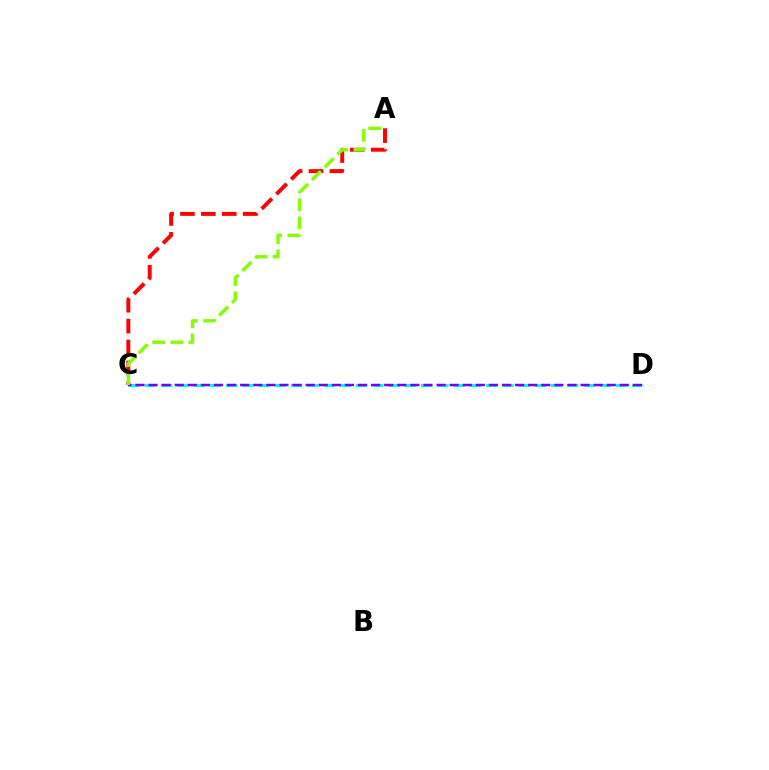{('A', 'C'): [{'color': '#ff0000', 'line_style': 'dashed', 'thickness': 2.84}, {'color': '#84ff00', 'line_style': 'dashed', 'thickness': 2.46}], ('C', 'D'): [{'color': '#00fff6', 'line_style': 'dashed', 'thickness': 2.21}, {'color': '#7200ff', 'line_style': 'dashed', 'thickness': 1.78}]}